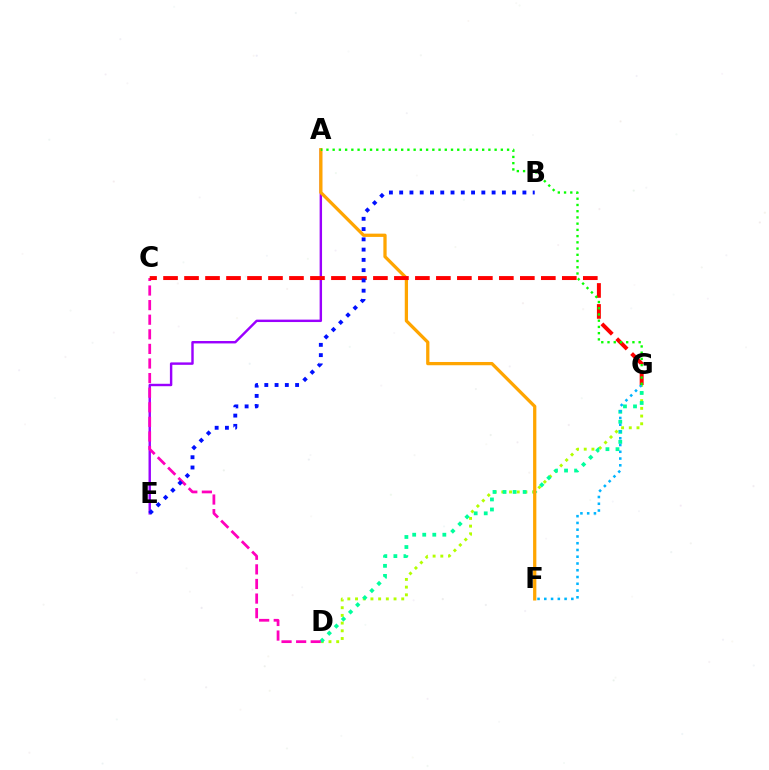{('D', 'G'): [{'color': '#b3ff00', 'line_style': 'dotted', 'thickness': 2.09}, {'color': '#00ff9d', 'line_style': 'dotted', 'thickness': 2.73}], ('A', 'E'): [{'color': '#9b00ff', 'line_style': 'solid', 'thickness': 1.75}], ('C', 'D'): [{'color': '#ff00bd', 'line_style': 'dashed', 'thickness': 1.98}], ('F', 'G'): [{'color': '#00b5ff', 'line_style': 'dotted', 'thickness': 1.84}], ('A', 'F'): [{'color': '#ffa500', 'line_style': 'solid', 'thickness': 2.35}], ('C', 'G'): [{'color': '#ff0000', 'line_style': 'dashed', 'thickness': 2.85}], ('B', 'E'): [{'color': '#0010ff', 'line_style': 'dotted', 'thickness': 2.79}], ('A', 'G'): [{'color': '#08ff00', 'line_style': 'dotted', 'thickness': 1.69}]}